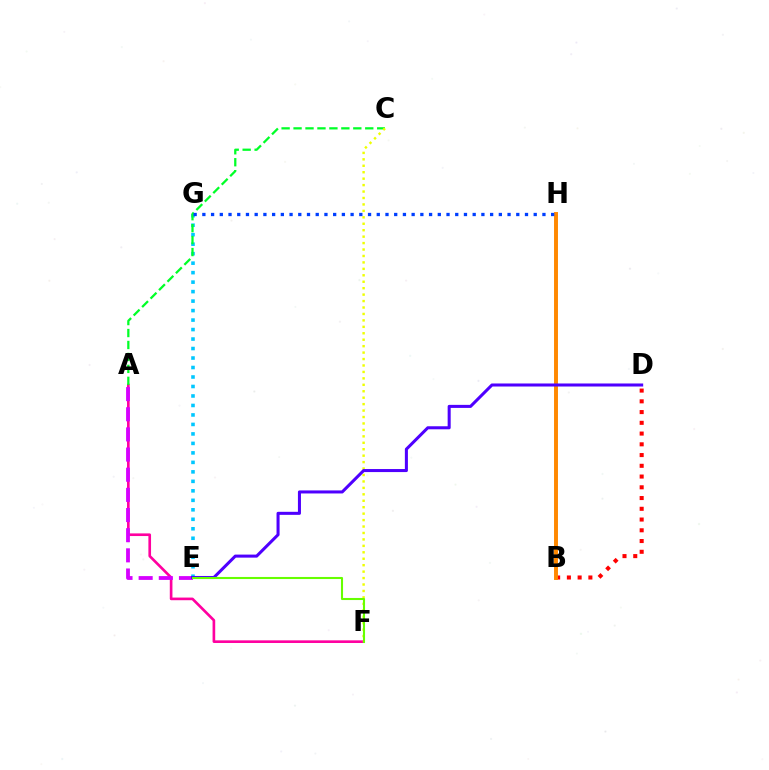{('B', 'D'): [{'color': '#ff0000', 'line_style': 'dotted', 'thickness': 2.92}], ('A', 'F'): [{'color': '#ff00a0', 'line_style': 'solid', 'thickness': 1.9}], ('B', 'H'): [{'color': '#00ffaf', 'line_style': 'dotted', 'thickness': 1.54}, {'color': '#ff8800', 'line_style': 'solid', 'thickness': 2.83}], ('E', 'G'): [{'color': '#00c7ff', 'line_style': 'dotted', 'thickness': 2.58}], ('A', 'E'): [{'color': '#d600ff', 'line_style': 'dashed', 'thickness': 2.74}], ('A', 'C'): [{'color': '#00ff27', 'line_style': 'dashed', 'thickness': 1.62}], ('C', 'F'): [{'color': '#eeff00', 'line_style': 'dotted', 'thickness': 1.75}], ('G', 'H'): [{'color': '#003fff', 'line_style': 'dotted', 'thickness': 2.37}], ('D', 'E'): [{'color': '#4f00ff', 'line_style': 'solid', 'thickness': 2.19}], ('E', 'F'): [{'color': '#66ff00', 'line_style': 'solid', 'thickness': 1.5}]}